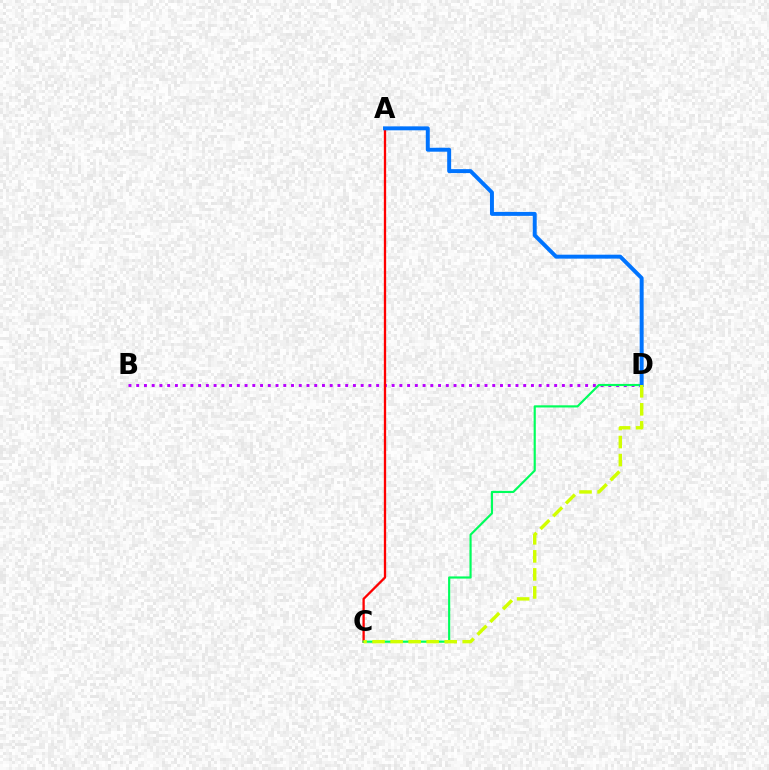{('B', 'D'): [{'color': '#b900ff', 'line_style': 'dotted', 'thickness': 2.1}], ('A', 'C'): [{'color': '#ff0000', 'line_style': 'solid', 'thickness': 1.66}], ('C', 'D'): [{'color': '#00ff5c', 'line_style': 'solid', 'thickness': 1.56}, {'color': '#d1ff00', 'line_style': 'dashed', 'thickness': 2.45}], ('A', 'D'): [{'color': '#0074ff', 'line_style': 'solid', 'thickness': 2.84}]}